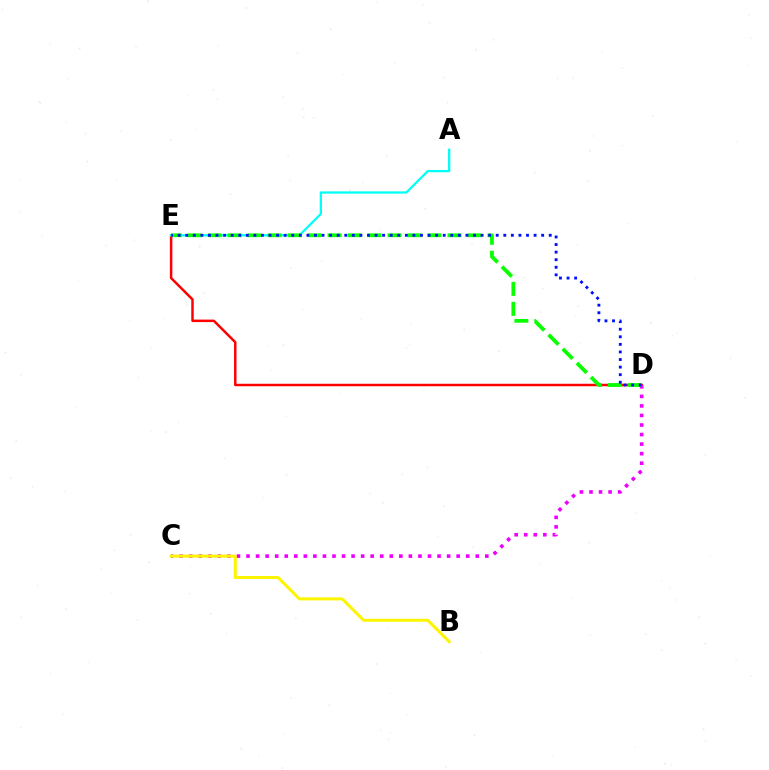{('D', 'E'): [{'color': '#ff0000', 'line_style': 'solid', 'thickness': 1.79}, {'color': '#08ff00', 'line_style': 'dashed', 'thickness': 2.72}, {'color': '#0010ff', 'line_style': 'dotted', 'thickness': 2.06}], ('A', 'E'): [{'color': '#00fff6', 'line_style': 'solid', 'thickness': 1.62}], ('C', 'D'): [{'color': '#ee00ff', 'line_style': 'dotted', 'thickness': 2.6}], ('B', 'C'): [{'color': '#fcf500', 'line_style': 'solid', 'thickness': 2.17}]}